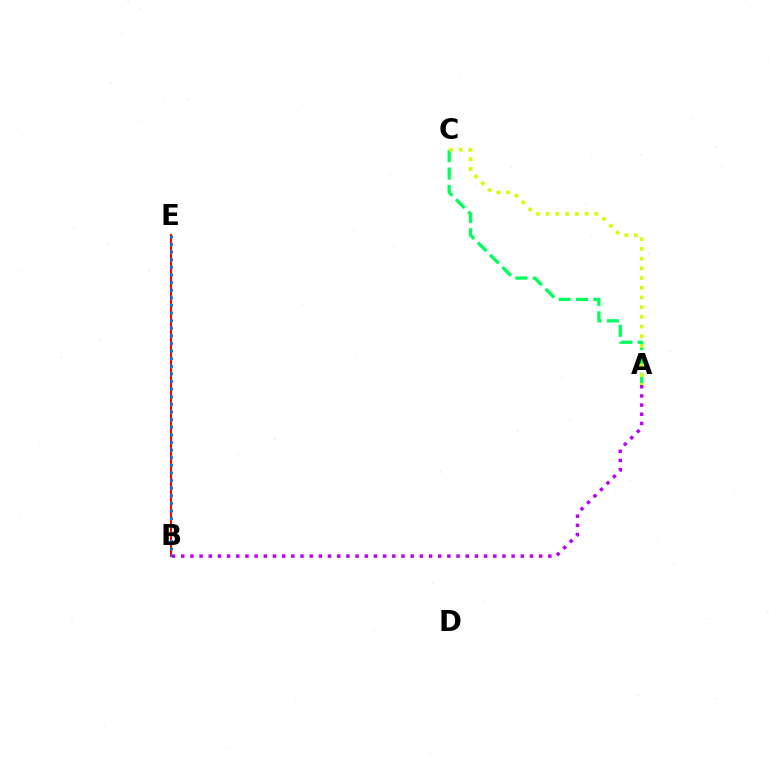{('B', 'E'): [{'color': '#ff0000', 'line_style': 'solid', 'thickness': 1.54}, {'color': '#0074ff', 'line_style': 'dotted', 'thickness': 2.07}], ('A', 'C'): [{'color': '#00ff5c', 'line_style': 'dashed', 'thickness': 2.36}, {'color': '#d1ff00', 'line_style': 'dotted', 'thickness': 2.64}], ('A', 'B'): [{'color': '#b900ff', 'line_style': 'dotted', 'thickness': 2.49}]}